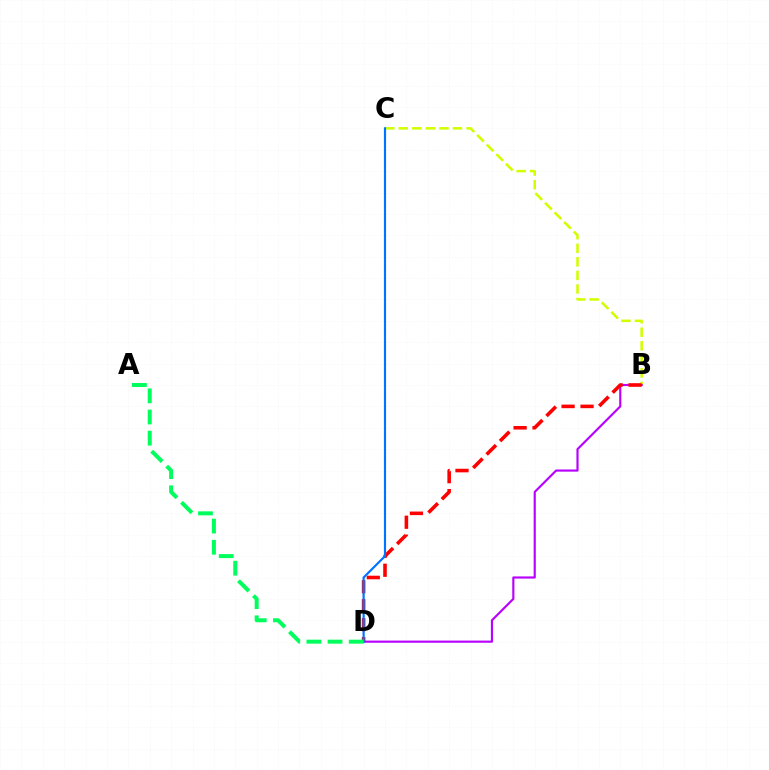{('B', 'C'): [{'color': '#d1ff00', 'line_style': 'dashed', 'thickness': 1.84}], ('B', 'D'): [{'color': '#b900ff', 'line_style': 'solid', 'thickness': 1.54}, {'color': '#ff0000', 'line_style': 'dashed', 'thickness': 2.57}], ('C', 'D'): [{'color': '#0074ff', 'line_style': 'solid', 'thickness': 1.56}], ('A', 'D'): [{'color': '#00ff5c', 'line_style': 'dashed', 'thickness': 2.88}]}